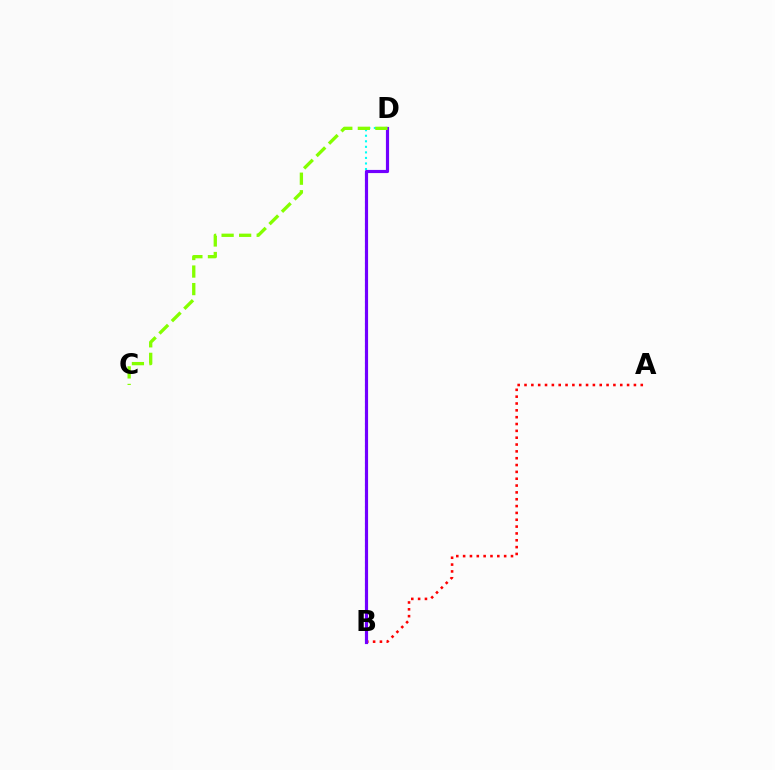{('A', 'B'): [{'color': '#ff0000', 'line_style': 'dotted', 'thickness': 1.86}], ('B', 'D'): [{'color': '#00fff6', 'line_style': 'dotted', 'thickness': 1.51}, {'color': '#7200ff', 'line_style': 'solid', 'thickness': 2.28}], ('C', 'D'): [{'color': '#84ff00', 'line_style': 'dashed', 'thickness': 2.38}]}